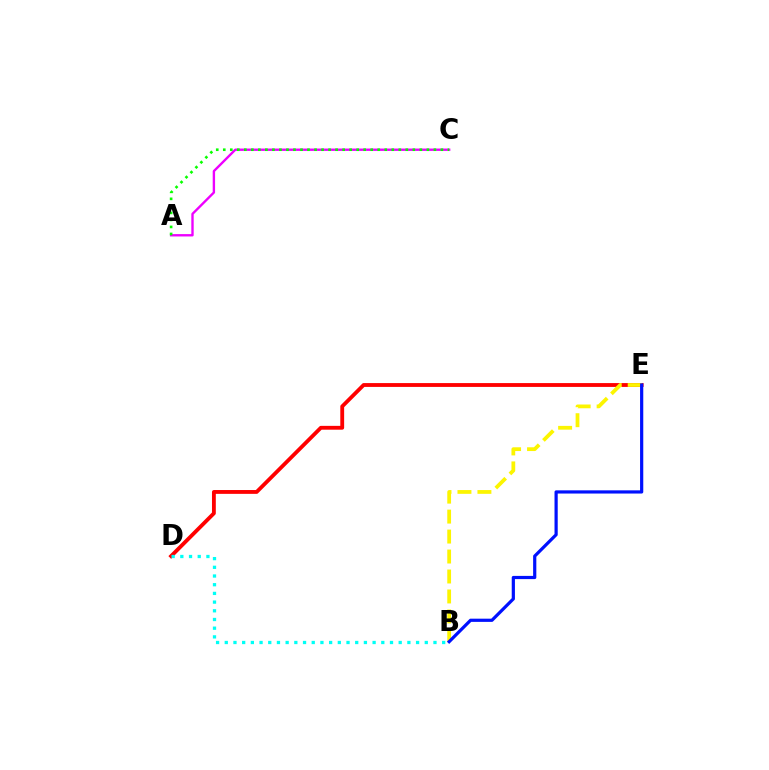{('A', 'C'): [{'color': '#ee00ff', 'line_style': 'solid', 'thickness': 1.71}, {'color': '#08ff00', 'line_style': 'dotted', 'thickness': 1.91}], ('D', 'E'): [{'color': '#ff0000', 'line_style': 'solid', 'thickness': 2.76}], ('B', 'E'): [{'color': '#fcf500', 'line_style': 'dashed', 'thickness': 2.71}, {'color': '#0010ff', 'line_style': 'solid', 'thickness': 2.31}], ('B', 'D'): [{'color': '#00fff6', 'line_style': 'dotted', 'thickness': 2.36}]}